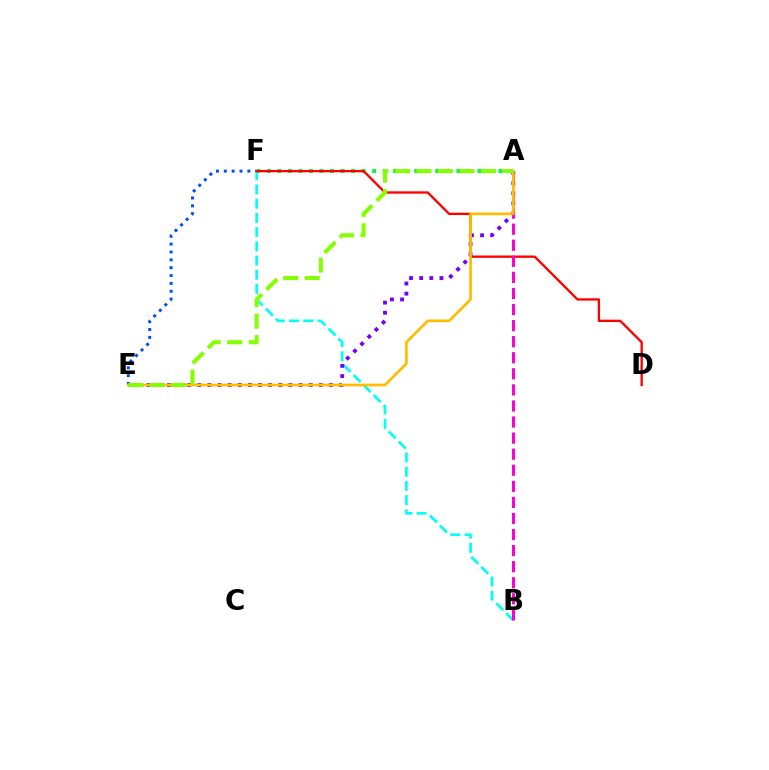{('A', 'F'): [{'color': '#00ff39', 'line_style': 'dotted', 'thickness': 2.86}], ('E', 'F'): [{'color': '#004bff', 'line_style': 'dotted', 'thickness': 2.13}], ('B', 'F'): [{'color': '#00fff6', 'line_style': 'dashed', 'thickness': 1.93}], ('D', 'F'): [{'color': '#ff0000', 'line_style': 'solid', 'thickness': 1.68}], ('A', 'E'): [{'color': '#7200ff', 'line_style': 'dotted', 'thickness': 2.75}, {'color': '#ffbd00', 'line_style': 'solid', 'thickness': 1.94}, {'color': '#84ff00', 'line_style': 'dashed', 'thickness': 2.92}], ('A', 'B'): [{'color': '#ff00cf', 'line_style': 'dashed', 'thickness': 2.18}]}